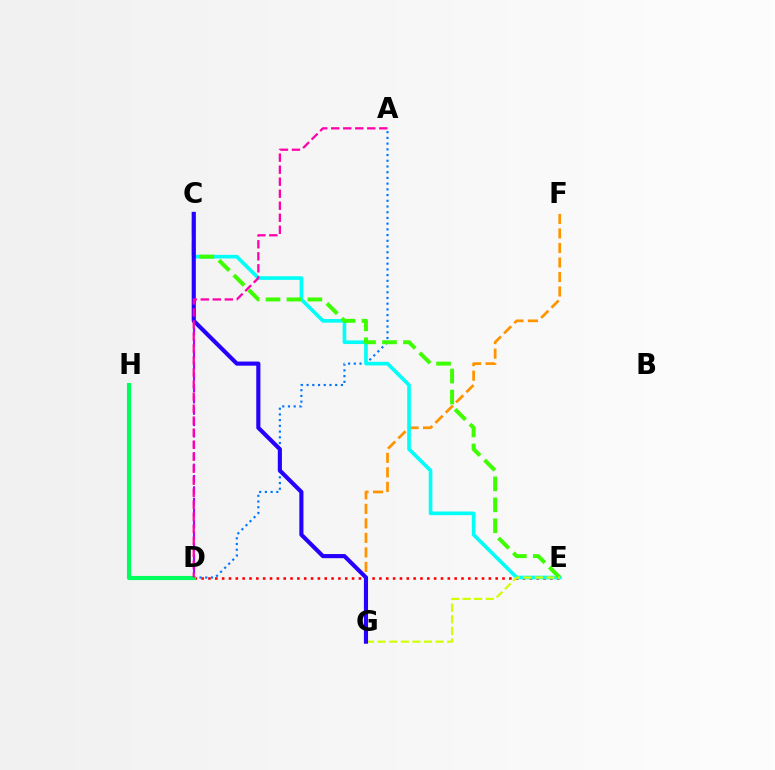{('D', 'E'): [{'color': '#ff0000', 'line_style': 'dotted', 'thickness': 1.86}], ('F', 'G'): [{'color': '#ff9400', 'line_style': 'dashed', 'thickness': 1.97}], ('A', 'D'): [{'color': '#0074ff', 'line_style': 'dotted', 'thickness': 1.55}, {'color': '#ff00ac', 'line_style': 'dashed', 'thickness': 1.63}], ('C', 'D'): [{'color': '#b900ff', 'line_style': 'dashed', 'thickness': 1.54}], ('C', 'E'): [{'color': '#00fff6', 'line_style': 'solid', 'thickness': 2.62}, {'color': '#3dff00', 'line_style': 'dashed', 'thickness': 2.85}], ('D', 'H'): [{'color': '#00ff5c', 'line_style': 'solid', 'thickness': 2.97}], ('E', 'G'): [{'color': '#d1ff00', 'line_style': 'dashed', 'thickness': 1.58}], ('C', 'G'): [{'color': '#2500ff', 'line_style': 'solid', 'thickness': 2.97}]}